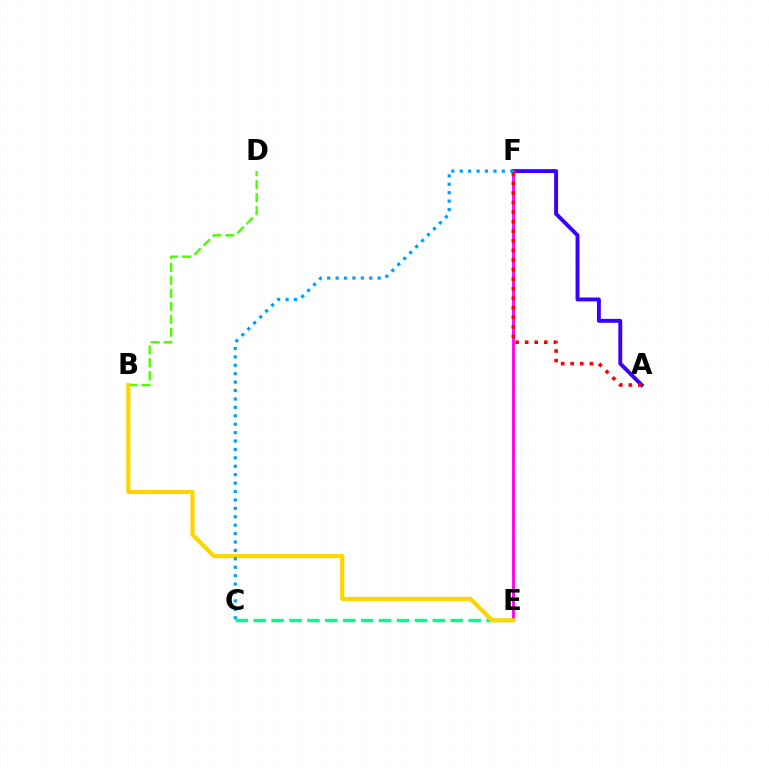{('C', 'E'): [{'color': '#00ff86', 'line_style': 'dashed', 'thickness': 2.43}], ('A', 'F'): [{'color': '#3700ff', 'line_style': 'solid', 'thickness': 2.81}, {'color': '#ff0000', 'line_style': 'dotted', 'thickness': 2.6}], ('E', 'F'): [{'color': '#ff00ed', 'line_style': 'solid', 'thickness': 2.02}], ('B', 'D'): [{'color': '#4fff00', 'line_style': 'dashed', 'thickness': 1.77}], ('B', 'E'): [{'color': '#ffd500', 'line_style': 'solid', 'thickness': 2.98}], ('C', 'F'): [{'color': '#009eff', 'line_style': 'dotted', 'thickness': 2.29}]}